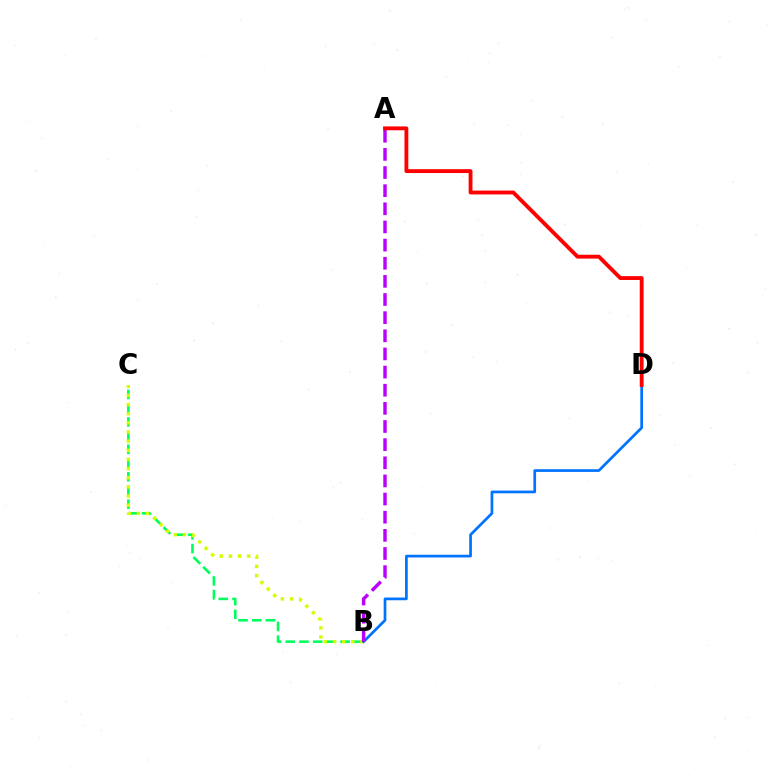{('B', 'C'): [{'color': '#00ff5c', 'line_style': 'dashed', 'thickness': 1.86}, {'color': '#d1ff00', 'line_style': 'dotted', 'thickness': 2.48}], ('B', 'D'): [{'color': '#0074ff', 'line_style': 'solid', 'thickness': 1.96}], ('A', 'B'): [{'color': '#b900ff', 'line_style': 'dashed', 'thickness': 2.46}], ('A', 'D'): [{'color': '#ff0000', 'line_style': 'solid', 'thickness': 2.77}]}